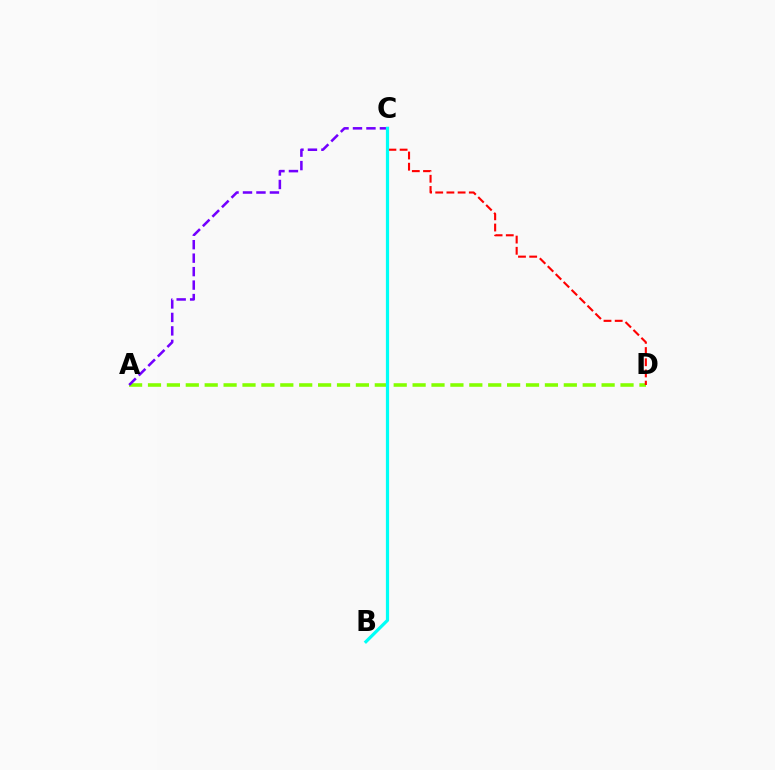{('A', 'D'): [{'color': '#84ff00', 'line_style': 'dashed', 'thickness': 2.57}], ('C', 'D'): [{'color': '#ff0000', 'line_style': 'dashed', 'thickness': 1.52}], ('A', 'C'): [{'color': '#7200ff', 'line_style': 'dashed', 'thickness': 1.83}], ('B', 'C'): [{'color': '#00fff6', 'line_style': 'solid', 'thickness': 2.31}]}